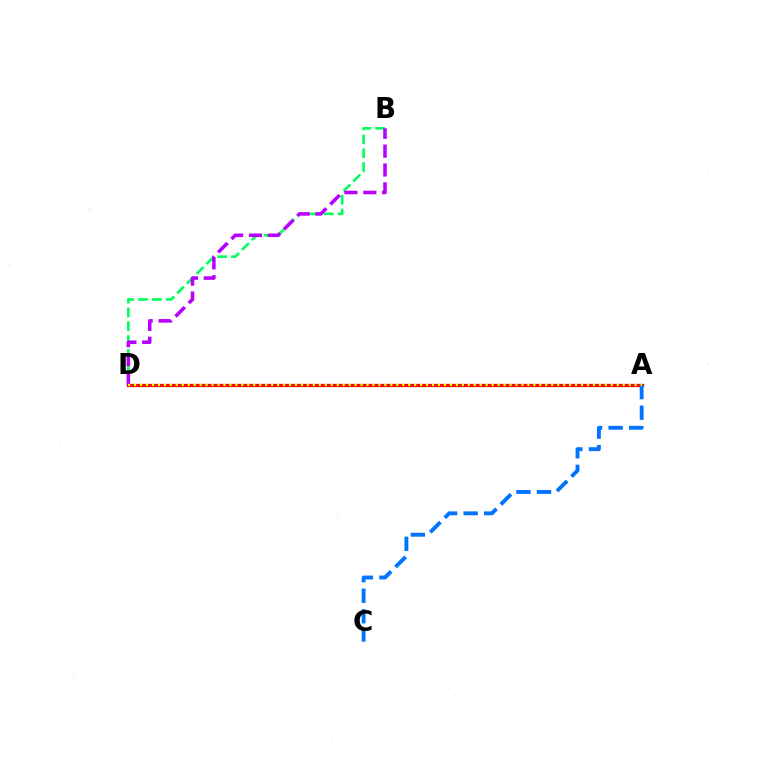{('A', 'D'): [{'color': '#ff0000', 'line_style': 'solid', 'thickness': 2.34}, {'color': '#d1ff00', 'line_style': 'dotted', 'thickness': 1.62}], ('B', 'D'): [{'color': '#00ff5c', 'line_style': 'dashed', 'thickness': 1.88}, {'color': '#b900ff', 'line_style': 'dashed', 'thickness': 2.56}], ('A', 'C'): [{'color': '#0074ff', 'line_style': 'dashed', 'thickness': 2.79}]}